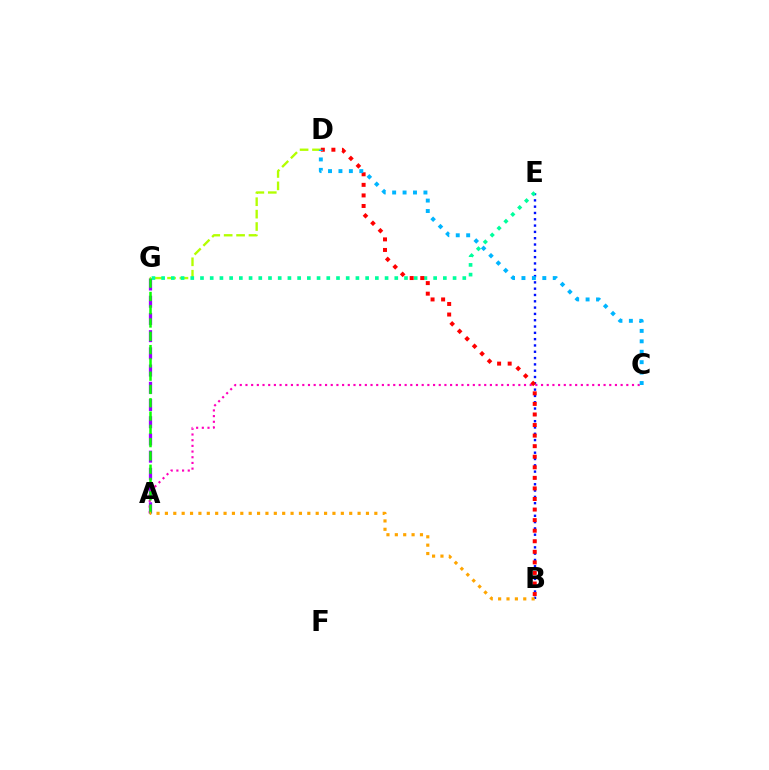{('A', 'G'): [{'color': '#9b00ff', 'line_style': 'dashed', 'thickness': 2.34}, {'color': '#08ff00', 'line_style': 'dashed', 'thickness': 1.81}], ('B', 'E'): [{'color': '#0010ff', 'line_style': 'dotted', 'thickness': 1.71}], ('D', 'G'): [{'color': '#b3ff00', 'line_style': 'dashed', 'thickness': 1.69}], ('A', 'C'): [{'color': '#ff00bd', 'line_style': 'dotted', 'thickness': 1.54}], ('E', 'G'): [{'color': '#00ff9d', 'line_style': 'dotted', 'thickness': 2.64}], ('B', 'D'): [{'color': '#ff0000', 'line_style': 'dotted', 'thickness': 2.87}], ('A', 'B'): [{'color': '#ffa500', 'line_style': 'dotted', 'thickness': 2.28}], ('C', 'D'): [{'color': '#00b5ff', 'line_style': 'dotted', 'thickness': 2.83}]}